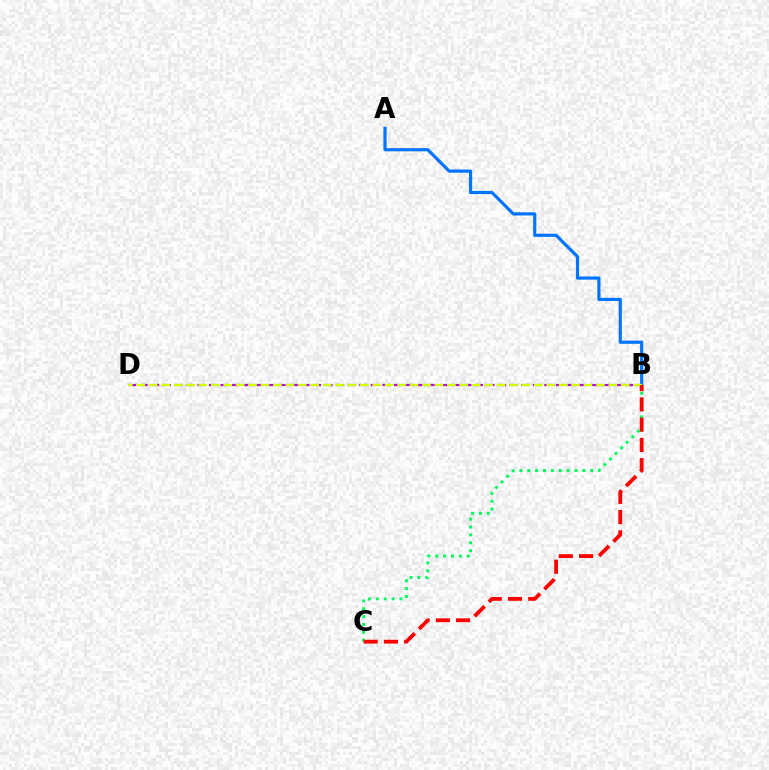{('B', 'C'): [{'color': '#00ff5c', 'line_style': 'dotted', 'thickness': 2.14}, {'color': '#ff0000', 'line_style': 'dashed', 'thickness': 2.75}], ('B', 'D'): [{'color': '#b900ff', 'line_style': 'dashed', 'thickness': 1.57}, {'color': '#d1ff00', 'line_style': 'dashed', 'thickness': 1.69}], ('A', 'B'): [{'color': '#0074ff', 'line_style': 'solid', 'thickness': 2.28}]}